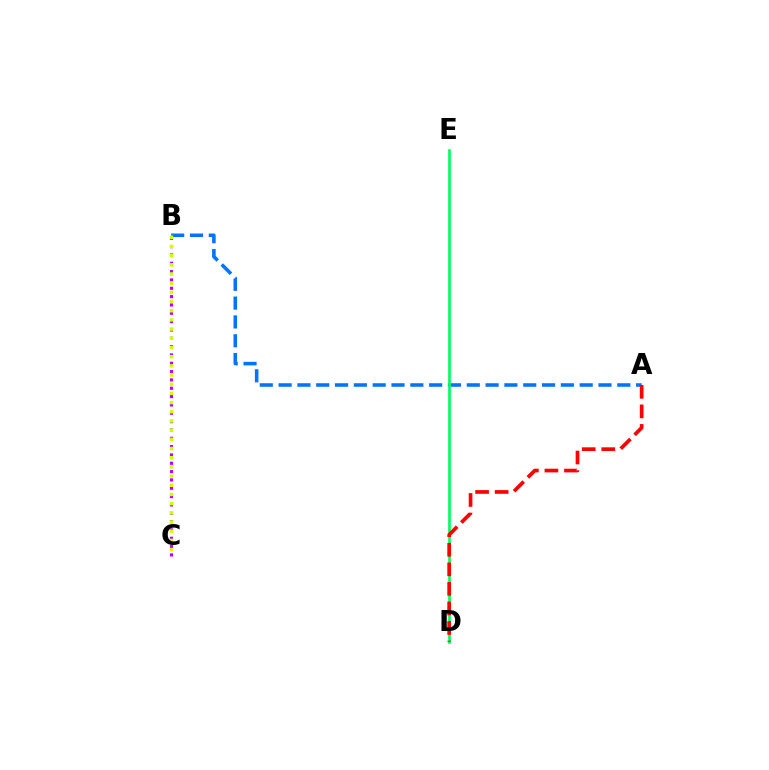{('B', 'C'): [{'color': '#b900ff', 'line_style': 'dotted', 'thickness': 2.26}, {'color': '#d1ff00', 'line_style': 'dotted', 'thickness': 2.5}], ('A', 'B'): [{'color': '#0074ff', 'line_style': 'dashed', 'thickness': 2.56}], ('D', 'E'): [{'color': '#00ff5c', 'line_style': 'solid', 'thickness': 1.91}], ('A', 'D'): [{'color': '#ff0000', 'line_style': 'dashed', 'thickness': 2.66}]}